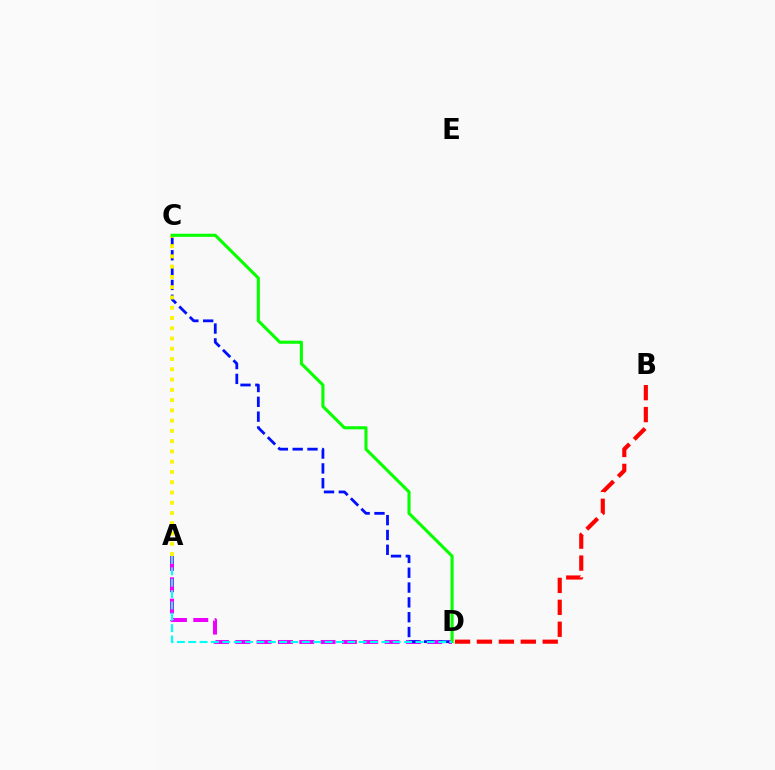{('A', 'D'): [{'color': '#ee00ff', 'line_style': 'dashed', 'thickness': 2.9}, {'color': '#00fff6', 'line_style': 'dashed', 'thickness': 1.54}], ('C', 'D'): [{'color': '#0010ff', 'line_style': 'dashed', 'thickness': 2.01}, {'color': '#08ff00', 'line_style': 'solid', 'thickness': 2.23}], ('A', 'C'): [{'color': '#fcf500', 'line_style': 'dotted', 'thickness': 2.79}], ('B', 'D'): [{'color': '#ff0000', 'line_style': 'dashed', 'thickness': 2.98}]}